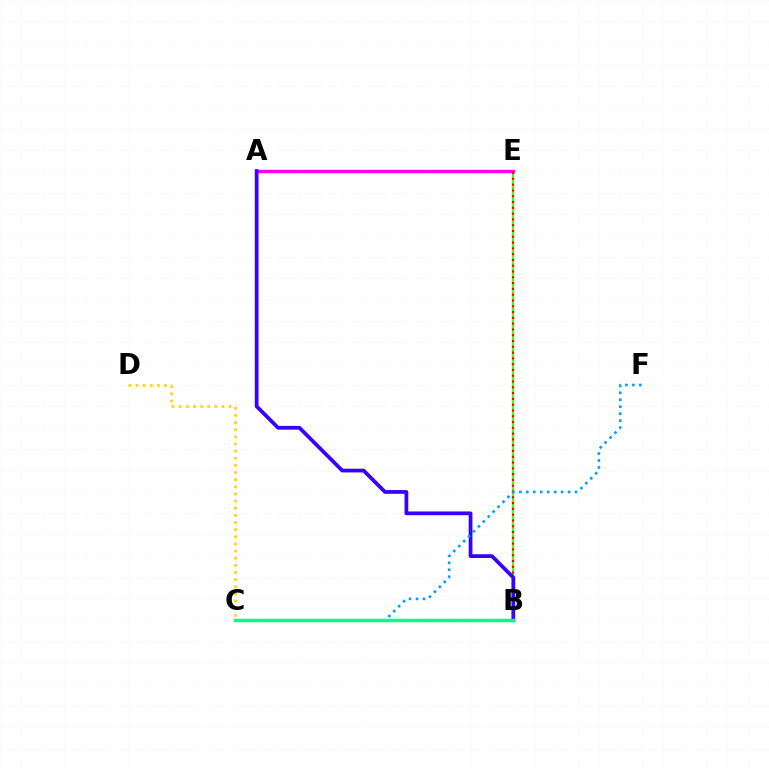{('B', 'E'): [{'color': '#4fff00', 'line_style': 'solid', 'thickness': 1.53}, {'color': '#ff0000', 'line_style': 'dotted', 'thickness': 1.57}], ('A', 'E'): [{'color': '#ff00ed', 'line_style': 'solid', 'thickness': 2.42}], ('C', 'D'): [{'color': '#ffd500', 'line_style': 'dotted', 'thickness': 1.94}], ('A', 'B'): [{'color': '#3700ff', 'line_style': 'solid', 'thickness': 2.7}], ('C', 'F'): [{'color': '#009eff', 'line_style': 'dotted', 'thickness': 1.89}], ('B', 'C'): [{'color': '#00ff86', 'line_style': 'solid', 'thickness': 2.51}]}